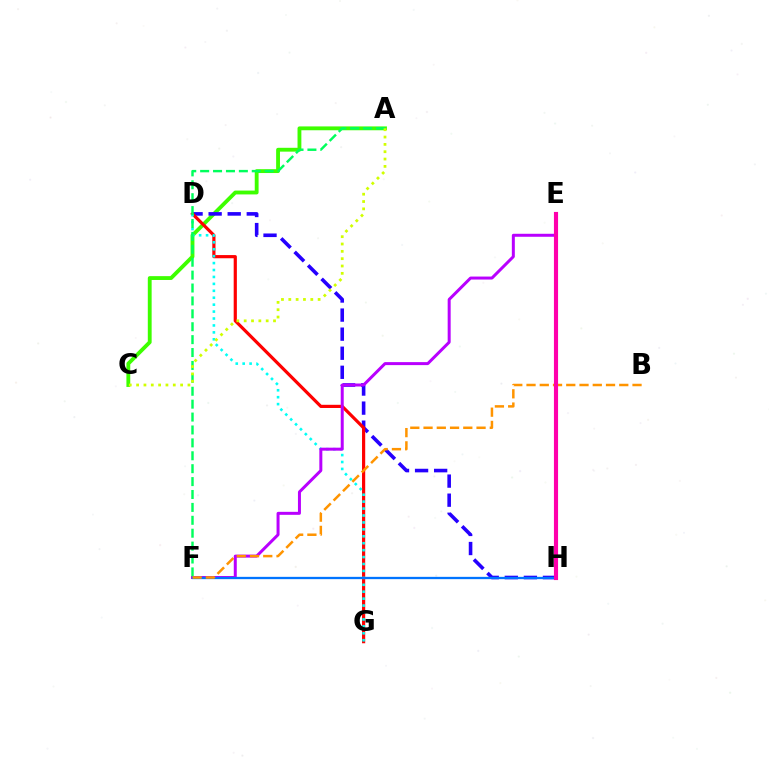{('A', 'C'): [{'color': '#3dff00', 'line_style': 'solid', 'thickness': 2.76}, {'color': '#d1ff00', 'line_style': 'dotted', 'thickness': 1.99}], ('D', 'H'): [{'color': '#2500ff', 'line_style': 'dashed', 'thickness': 2.59}], ('D', 'G'): [{'color': '#ff0000', 'line_style': 'solid', 'thickness': 2.29}, {'color': '#00fff6', 'line_style': 'dotted', 'thickness': 1.88}], ('E', 'F'): [{'color': '#b900ff', 'line_style': 'solid', 'thickness': 2.15}], ('A', 'F'): [{'color': '#00ff5c', 'line_style': 'dashed', 'thickness': 1.75}], ('F', 'H'): [{'color': '#0074ff', 'line_style': 'solid', 'thickness': 1.65}], ('B', 'F'): [{'color': '#ff9400', 'line_style': 'dashed', 'thickness': 1.8}], ('E', 'H'): [{'color': '#ff00ac', 'line_style': 'solid', 'thickness': 2.98}]}